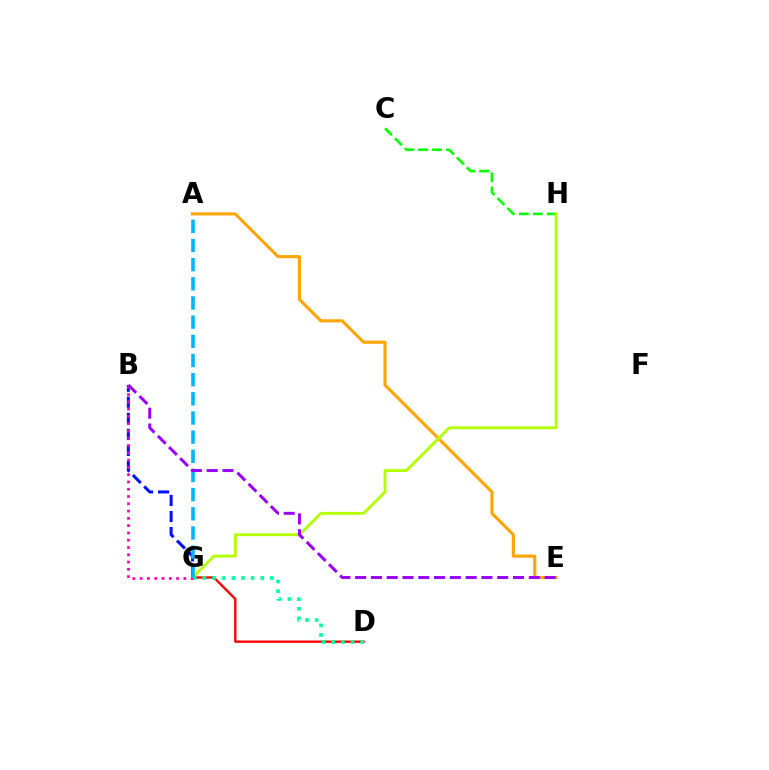{('D', 'G'): [{'color': '#ff0000', 'line_style': 'solid', 'thickness': 1.69}, {'color': '#00ff9d', 'line_style': 'dotted', 'thickness': 2.62}], ('C', 'H'): [{'color': '#08ff00', 'line_style': 'dashed', 'thickness': 1.9}], ('A', 'E'): [{'color': '#ffa500', 'line_style': 'solid', 'thickness': 2.24}], ('G', 'H'): [{'color': '#b3ff00', 'line_style': 'solid', 'thickness': 2.05}], ('B', 'G'): [{'color': '#0010ff', 'line_style': 'dashed', 'thickness': 2.18}, {'color': '#ff00bd', 'line_style': 'dotted', 'thickness': 1.98}], ('A', 'G'): [{'color': '#00b5ff', 'line_style': 'dashed', 'thickness': 2.6}], ('B', 'E'): [{'color': '#9b00ff', 'line_style': 'dashed', 'thickness': 2.14}]}